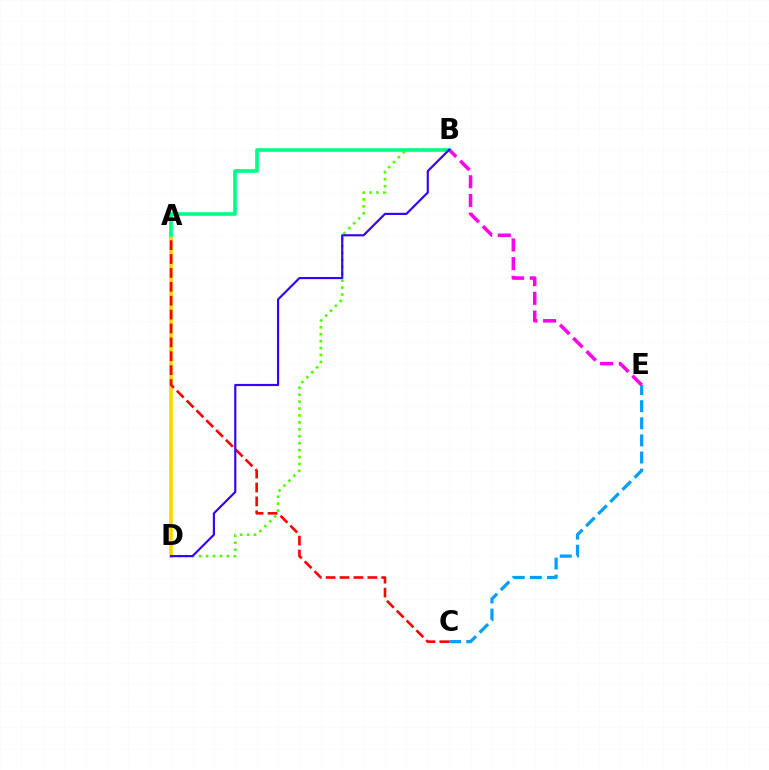{('A', 'D'): [{'color': '#ffd500', 'line_style': 'solid', 'thickness': 2.63}], ('A', 'C'): [{'color': '#ff0000', 'line_style': 'dashed', 'thickness': 1.89}], ('B', 'D'): [{'color': '#4fff00', 'line_style': 'dotted', 'thickness': 1.88}, {'color': '#3700ff', 'line_style': 'solid', 'thickness': 1.56}], ('A', 'B'): [{'color': '#00ff86', 'line_style': 'solid', 'thickness': 2.63}], ('C', 'E'): [{'color': '#009eff', 'line_style': 'dashed', 'thickness': 2.32}], ('B', 'E'): [{'color': '#ff00ed', 'line_style': 'dashed', 'thickness': 2.54}]}